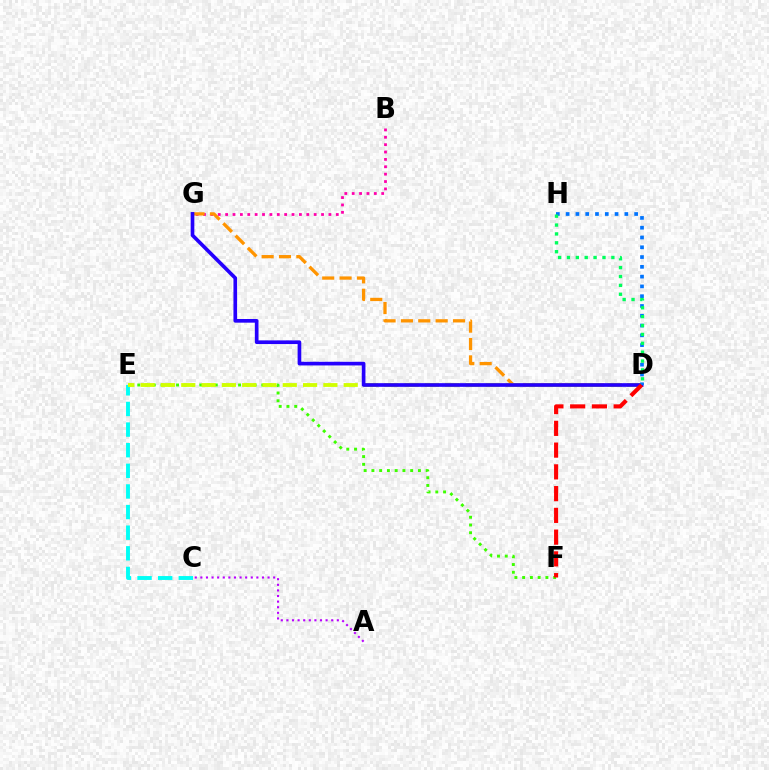{('B', 'G'): [{'color': '#ff00ac', 'line_style': 'dotted', 'thickness': 2.0}], ('D', 'G'): [{'color': '#ff9400', 'line_style': 'dashed', 'thickness': 2.36}, {'color': '#2500ff', 'line_style': 'solid', 'thickness': 2.64}], ('E', 'F'): [{'color': '#3dff00', 'line_style': 'dotted', 'thickness': 2.11}], ('A', 'C'): [{'color': '#b900ff', 'line_style': 'dotted', 'thickness': 1.52}], ('C', 'E'): [{'color': '#00fff6', 'line_style': 'dashed', 'thickness': 2.8}], ('D', 'E'): [{'color': '#d1ff00', 'line_style': 'dashed', 'thickness': 2.76}], ('D', 'H'): [{'color': '#0074ff', 'line_style': 'dotted', 'thickness': 2.66}, {'color': '#00ff5c', 'line_style': 'dotted', 'thickness': 2.41}], ('D', 'F'): [{'color': '#ff0000', 'line_style': 'dashed', 'thickness': 2.96}]}